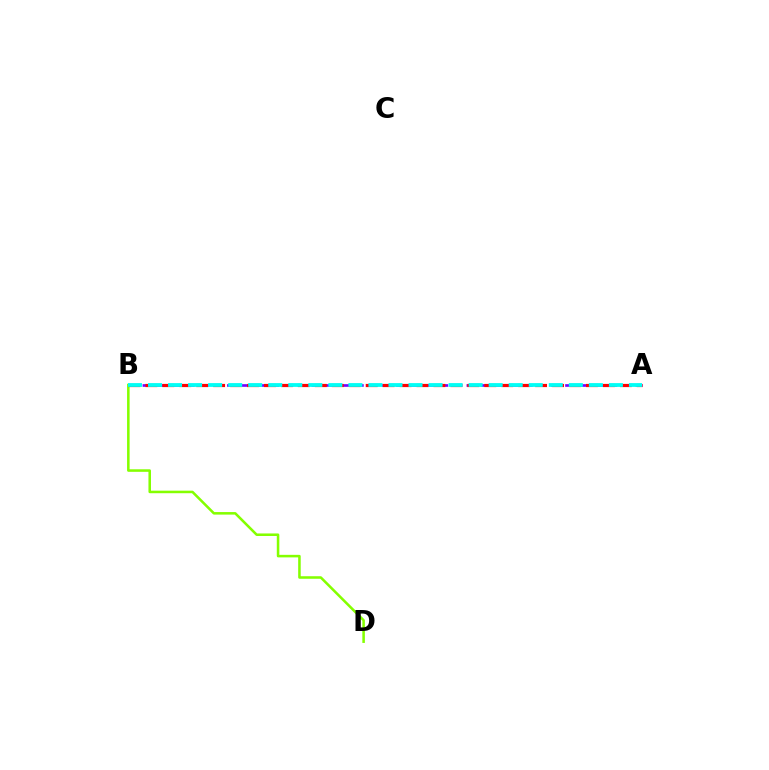{('B', 'D'): [{'color': '#84ff00', 'line_style': 'solid', 'thickness': 1.83}], ('A', 'B'): [{'color': '#7200ff', 'line_style': 'dashed', 'thickness': 1.91}, {'color': '#ff0000', 'line_style': 'dashed', 'thickness': 2.3}, {'color': '#00fff6', 'line_style': 'dashed', 'thickness': 2.72}]}